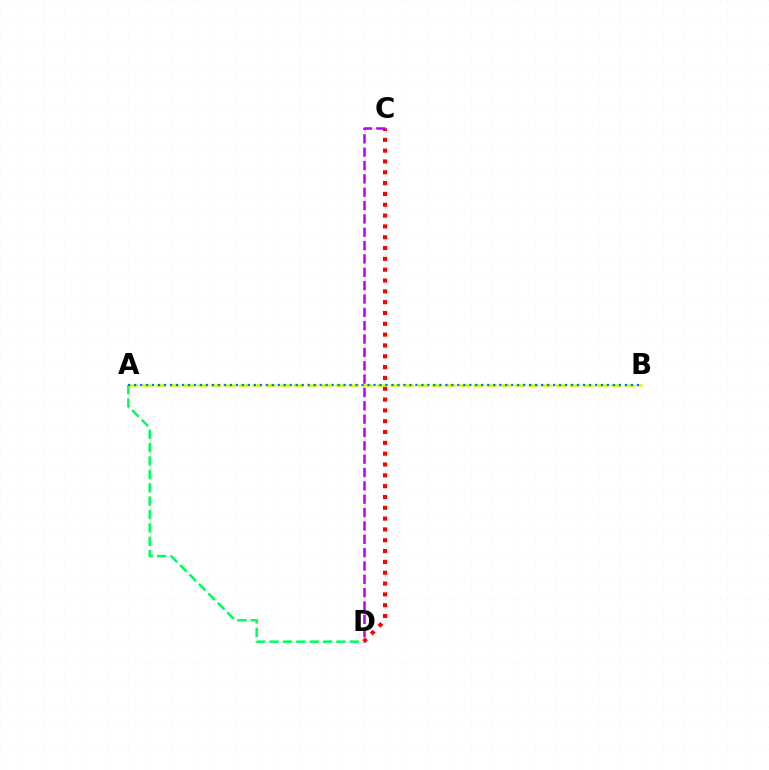{('C', 'D'): [{'color': '#ff0000', 'line_style': 'dotted', 'thickness': 2.94}, {'color': '#b900ff', 'line_style': 'dashed', 'thickness': 1.81}], ('A', 'D'): [{'color': '#00ff5c', 'line_style': 'dashed', 'thickness': 1.82}], ('A', 'B'): [{'color': '#d1ff00', 'line_style': 'dashed', 'thickness': 1.87}, {'color': '#0074ff', 'line_style': 'dotted', 'thickness': 1.63}]}